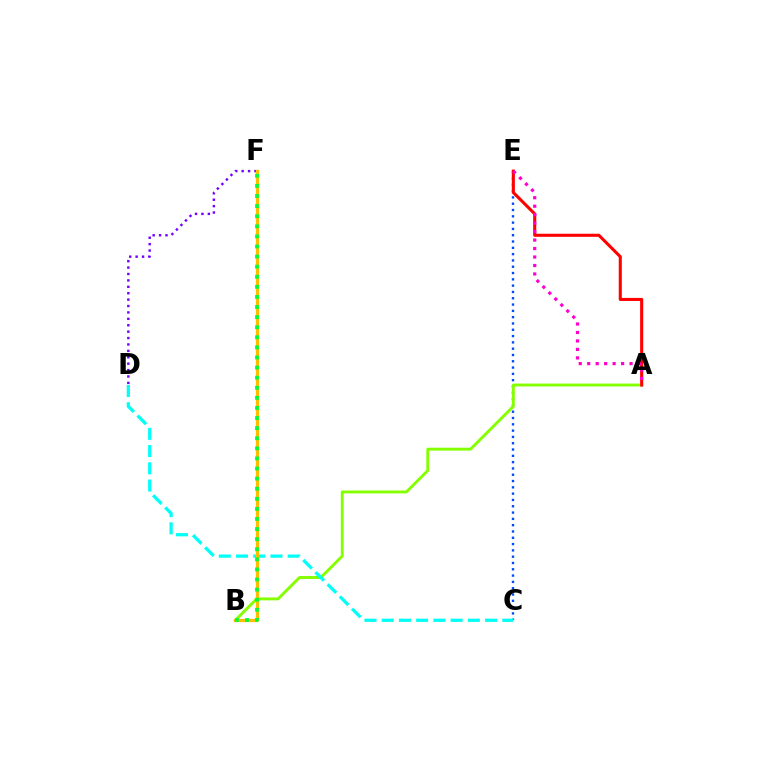{('C', 'E'): [{'color': '#004bff', 'line_style': 'dotted', 'thickness': 1.71}], ('A', 'B'): [{'color': '#84ff00', 'line_style': 'solid', 'thickness': 2.08}], ('A', 'E'): [{'color': '#ff0000', 'line_style': 'solid', 'thickness': 2.21}, {'color': '#ff00cf', 'line_style': 'dotted', 'thickness': 2.3}], ('D', 'F'): [{'color': '#7200ff', 'line_style': 'dotted', 'thickness': 1.74}], ('C', 'D'): [{'color': '#00fff6', 'line_style': 'dashed', 'thickness': 2.34}], ('B', 'F'): [{'color': '#ffbd00', 'line_style': 'solid', 'thickness': 2.33}, {'color': '#00ff39', 'line_style': 'dotted', 'thickness': 2.74}]}